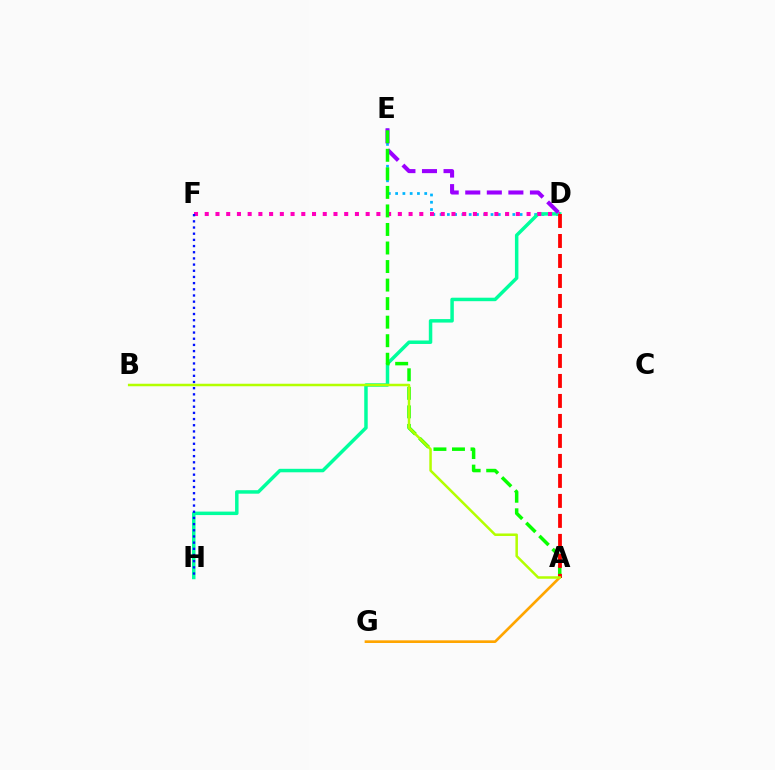{('D', 'E'): [{'color': '#00b5ff', 'line_style': 'dotted', 'thickness': 1.98}, {'color': '#9b00ff', 'line_style': 'dashed', 'thickness': 2.93}], ('D', 'H'): [{'color': '#00ff9d', 'line_style': 'solid', 'thickness': 2.51}], ('D', 'F'): [{'color': '#ff00bd', 'line_style': 'dotted', 'thickness': 2.91}], ('F', 'H'): [{'color': '#0010ff', 'line_style': 'dotted', 'thickness': 1.68}], ('A', 'G'): [{'color': '#ffa500', 'line_style': 'solid', 'thickness': 1.92}], ('A', 'E'): [{'color': '#08ff00', 'line_style': 'dashed', 'thickness': 2.52}], ('A', 'D'): [{'color': '#ff0000', 'line_style': 'dashed', 'thickness': 2.72}], ('A', 'B'): [{'color': '#b3ff00', 'line_style': 'solid', 'thickness': 1.81}]}